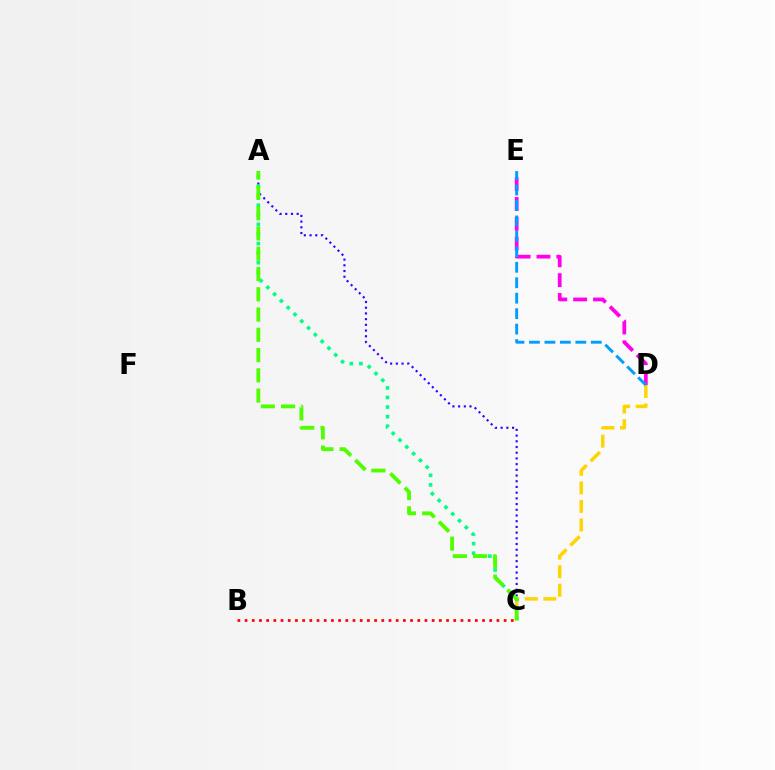{('D', 'E'): [{'color': '#ff00ed', 'line_style': 'dashed', 'thickness': 2.7}, {'color': '#009eff', 'line_style': 'dashed', 'thickness': 2.1}], ('A', 'C'): [{'color': '#3700ff', 'line_style': 'dotted', 'thickness': 1.55}, {'color': '#00ff86', 'line_style': 'dotted', 'thickness': 2.6}, {'color': '#4fff00', 'line_style': 'dashed', 'thickness': 2.75}], ('C', 'D'): [{'color': '#ffd500', 'line_style': 'dashed', 'thickness': 2.52}], ('B', 'C'): [{'color': '#ff0000', 'line_style': 'dotted', 'thickness': 1.96}]}